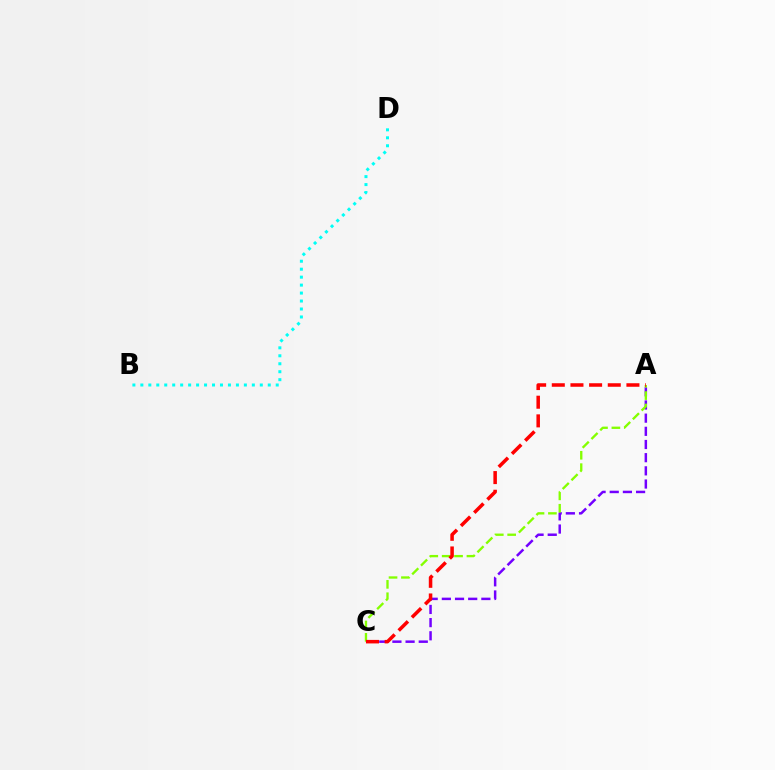{('A', 'C'): [{'color': '#7200ff', 'line_style': 'dashed', 'thickness': 1.79}, {'color': '#84ff00', 'line_style': 'dashed', 'thickness': 1.68}, {'color': '#ff0000', 'line_style': 'dashed', 'thickness': 2.53}], ('B', 'D'): [{'color': '#00fff6', 'line_style': 'dotted', 'thickness': 2.16}]}